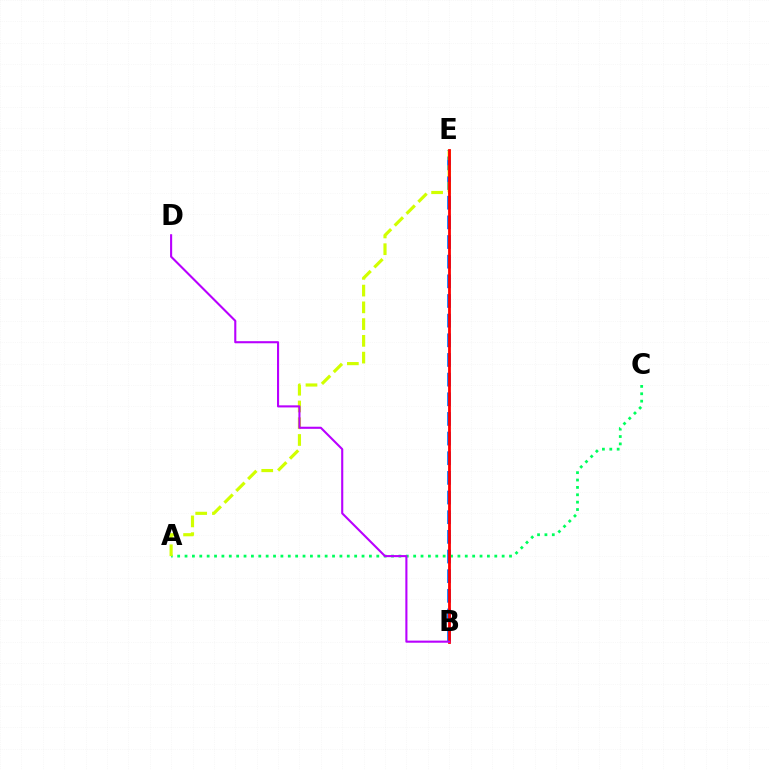{('B', 'E'): [{'color': '#0074ff', 'line_style': 'dashed', 'thickness': 2.67}, {'color': '#ff0000', 'line_style': 'solid', 'thickness': 2.01}], ('A', 'C'): [{'color': '#00ff5c', 'line_style': 'dotted', 'thickness': 2.0}], ('A', 'E'): [{'color': '#d1ff00', 'line_style': 'dashed', 'thickness': 2.28}], ('B', 'D'): [{'color': '#b900ff', 'line_style': 'solid', 'thickness': 1.51}]}